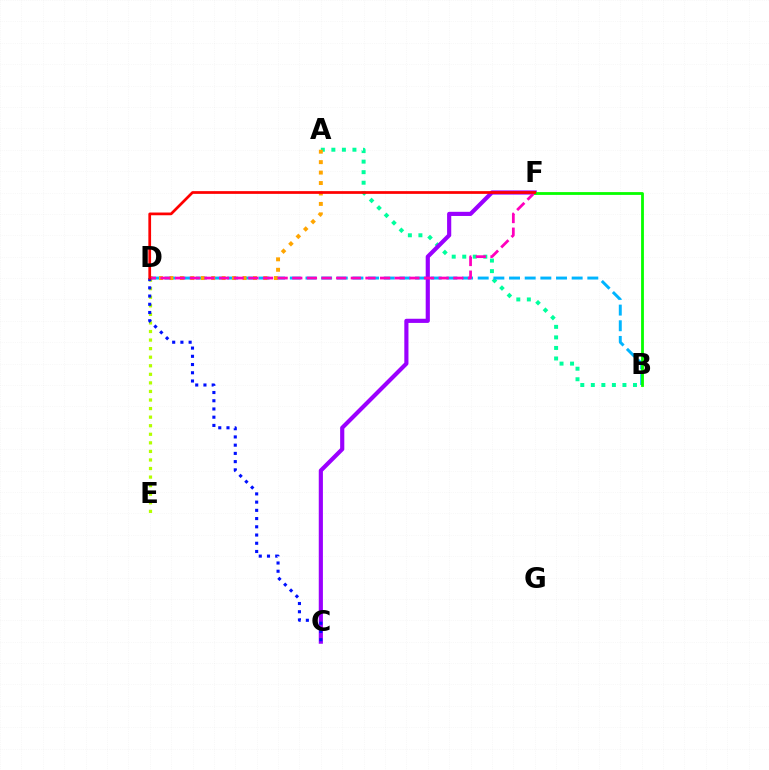{('D', 'E'): [{'color': '#b3ff00', 'line_style': 'dotted', 'thickness': 2.33}], ('A', 'B'): [{'color': '#00ff9d', 'line_style': 'dotted', 'thickness': 2.86}], ('C', 'F'): [{'color': '#9b00ff', 'line_style': 'solid', 'thickness': 2.99}], ('B', 'D'): [{'color': '#00b5ff', 'line_style': 'dashed', 'thickness': 2.13}], ('A', 'D'): [{'color': '#ffa500', 'line_style': 'dotted', 'thickness': 2.84}], ('D', 'F'): [{'color': '#ff00bd', 'line_style': 'dashed', 'thickness': 1.99}, {'color': '#ff0000', 'line_style': 'solid', 'thickness': 1.96}], ('B', 'F'): [{'color': '#08ff00', 'line_style': 'solid', 'thickness': 2.02}], ('C', 'D'): [{'color': '#0010ff', 'line_style': 'dotted', 'thickness': 2.24}]}